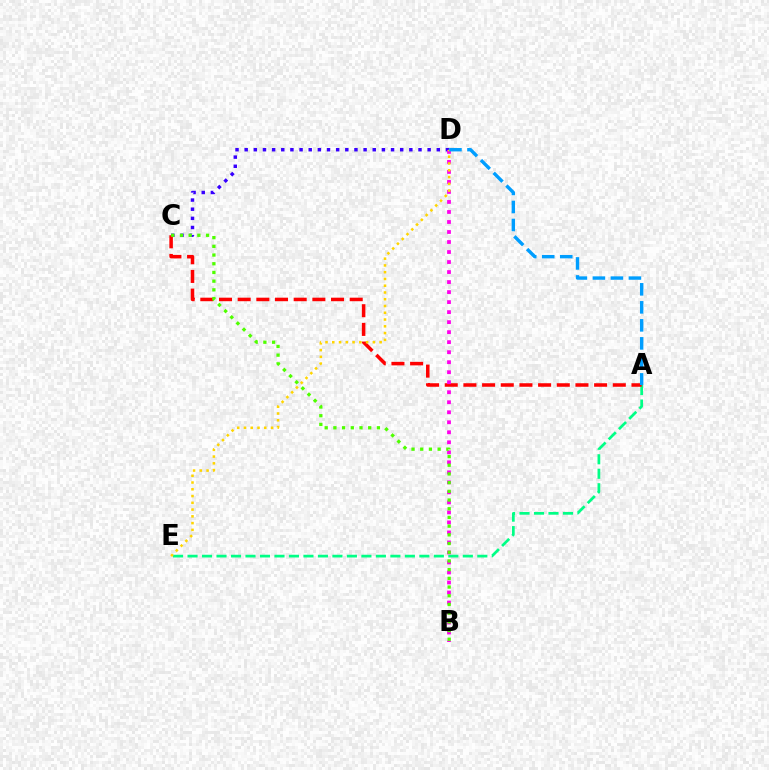{('A', 'E'): [{'color': '#00ff86', 'line_style': 'dashed', 'thickness': 1.97}], ('C', 'D'): [{'color': '#3700ff', 'line_style': 'dotted', 'thickness': 2.49}], ('A', 'C'): [{'color': '#ff0000', 'line_style': 'dashed', 'thickness': 2.54}], ('B', 'D'): [{'color': '#ff00ed', 'line_style': 'dotted', 'thickness': 2.72}], ('B', 'C'): [{'color': '#4fff00', 'line_style': 'dotted', 'thickness': 2.36}], ('D', 'E'): [{'color': '#ffd500', 'line_style': 'dotted', 'thickness': 1.84}], ('A', 'D'): [{'color': '#009eff', 'line_style': 'dashed', 'thickness': 2.45}]}